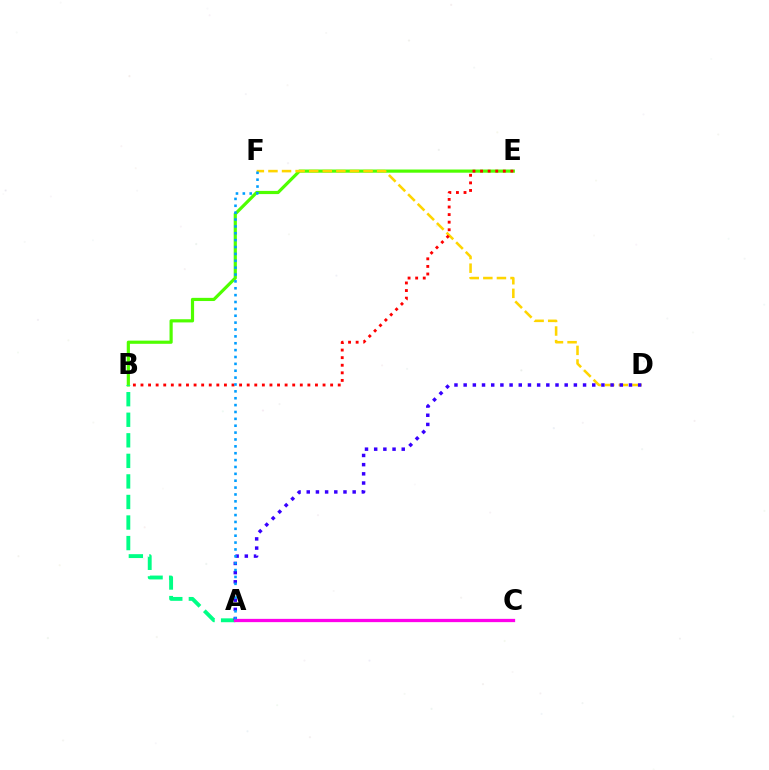{('B', 'E'): [{'color': '#4fff00', 'line_style': 'solid', 'thickness': 2.29}, {'color': '#ff0000', 'line_style': 'dotted', 'thickness': 2.06}], ('D', 'F'): [{'color': '#ffd500', 'line_style': 'dashed', 'thickness': 1.85}], ('A', 'B'): [{'color': '#00ff86', 'line_style': 'dashed', 'thickness': 2.79}], ('A', 'D'): [{'color': '#3700ff', 'line_style': 'dotted', 'thickness': 2.5}], ('A', 'C'): [{'color': '#ff00ed', 'line_style': 'solid', 'thickness': 2.36}], ('A', 'F'): [{'color': '#009eff', 'line_style': 'dotted', 'thickness': 1.87}]}